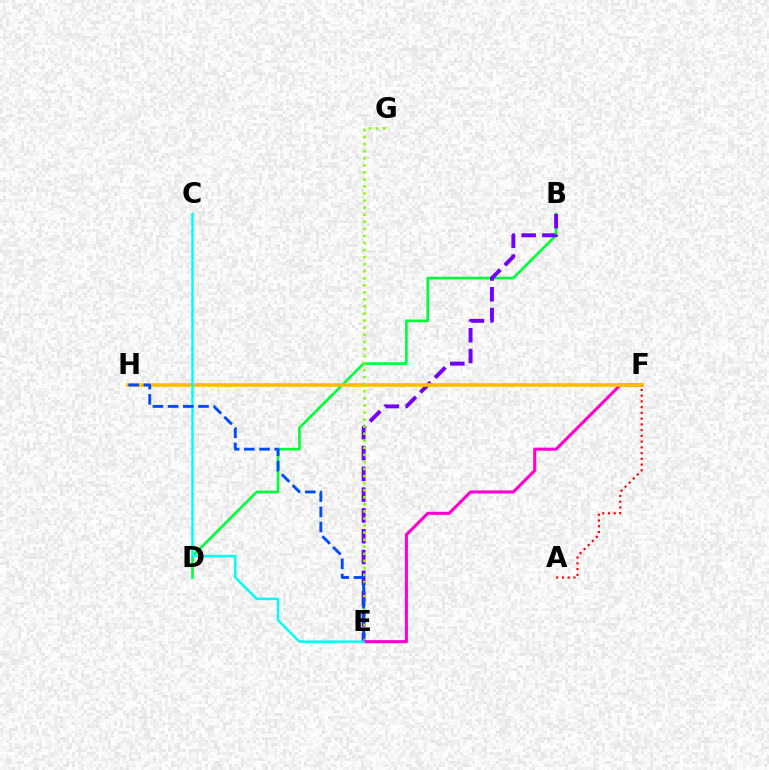{('B', 'D'): [{'color': '#00ff39', 'line_style': 'solid', 'thickness': 1.91}], ('E', 'F'): [{'color': '#ff00cf', 'line_style': 'solid', 'thickness': 2.21}], ('B', 'E'): [{'color': '#7200ff', 'line_style': 'dashed', 'thickness': 2.82}], ('F', 'H'): [{'color': '#ffbd00', 'line_style': 'solid', 'thickness': 2.63}], ('A', 'F'): [{'color': '#ff0000', 'line_style': 'dotted', 'thickness': 1.56}], ('C', 'E'): [{'color': '#00fff6', 'line_style': 'solid', 'thickness': 1.8}], ('E', 'G'): [{'color': '#84ff00', 'line_style': 'dotted', 'thickness': 1.92}], ('E', 'H'): [{'color': '#004bff', 'line_style': 'dashed', 'thickness': 2.07}]}